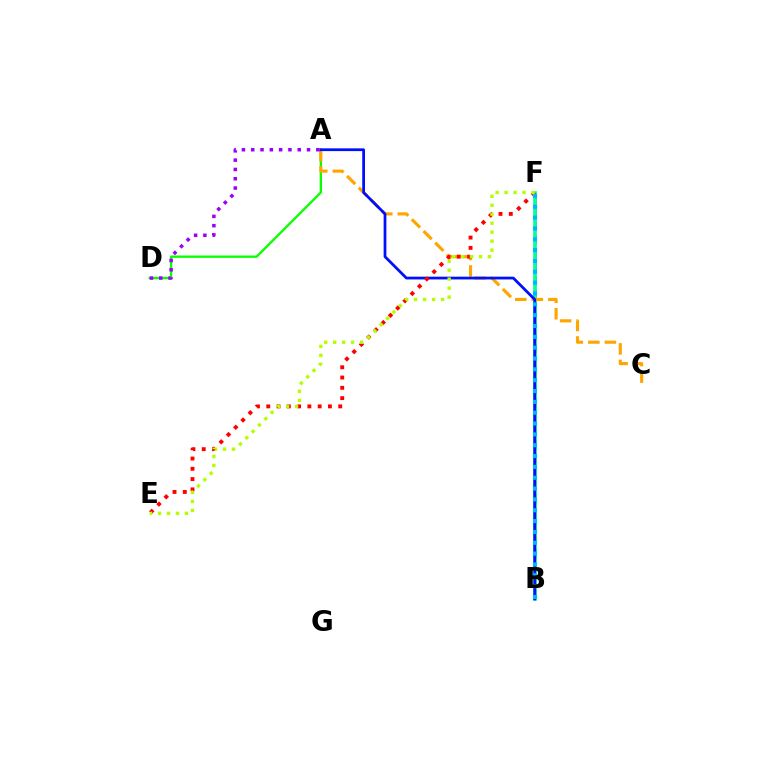{('B', 'F'): [{'color': '#ff00bd', 'line_style': 'dashed', 'thickness': 1.85}, {'color': '#00ff9d', 'line_style': 'solid', 'thickness': 2.65}, {'color': '#00b5ff', 'line_style': 'dotted', 'thickness': 2.94}], ('A', 'D'): [{'color': '#08ff00', 'line_style': 'solid', 'thickness': 1.68}, {'color': '#9b00ff', 'line_style': 'dotted', 'thickness': 2.53}], ('A', 'C'): [{'color': '#ffa500', 'line_style': 'dashed', 'thickness': 2.25}], ('A', 'B'): [{'color': '#0010ff', 'line_style': 'solid', 'thickness': 1.99}], ('E', 'F'): [{'color': '#ff0000', 'line_style': 'dotted', 'thickness': 2.79}, {'color': '#b3ff00', 'line_style': 'dotted', 'thickness': 2.44}]}